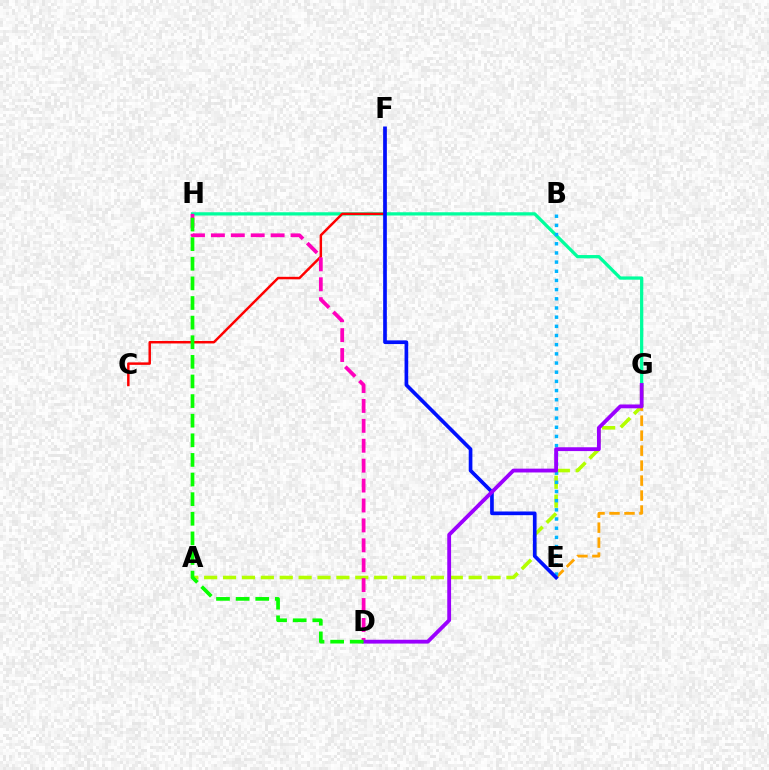{('A', 'G'): [{'color': '#b3ff00', 'line_style': 'dashed', 'thickness': 2.57}], ('G', 'H'): [{'color': '#00ff9d', 'line_style': 'solid', 'thickness': 2.34}], ('C', 'F'): [{'color': '#ff0000', 'line_style': 'solid', 'thickness': 1.78}], ('E', 'G'): [{'color': '#ffa500', 'line_style': 'dashed', 'thickness': 2.03}], ('B', 'E'): [{'color': '#00b5ff', 'line_style': 'dotted', 'thickness': 2.49}], ('D', 'H'): [{'color': '#ff00bd', 'line_style': 'dashed', 'thickness': 2.71}, {'color': '#08ff00', 'line_style': 'dashed', 'thickness': 2.66}], ('E', 'F'): [{'color': '#0010ff', 'line_style': 'solid', 'thickness': 2.65}], ('D', 'G'): [{'color': '#9b00ff', 'line_style': 'solid', 'thickness': 2.75}]}